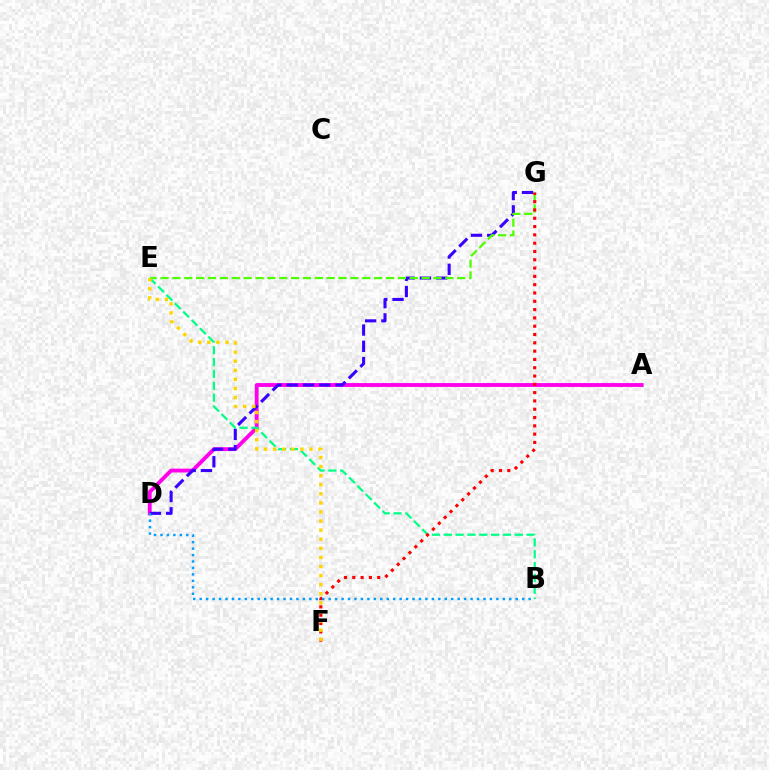{('A', 'D'): [{'color': '#ff00ed', 'line_style': 'solid', 'thickness': 2.77}], ('D', 'G'): [{'color': '#3700ff', 'line_style': 'dashed', 'thickness': 2.21}], ('E', 'G'): [{'color': '#4fff00', 'line_style': 'dashed', 'thickness': 1.61}], ('B', 'E'): [{'color': '#00ff86', 'line_style': 'dashed', 'thickness': 1.61}], ('F', 'G'): [{'color': '#ff0000', 'line_style': 'dotted', 'thickness': 2.26}], ('E', 'F'): [{'color': '#ffd500', 'line_style': 'dotted', 'thickness': 2.47}], ('B', 'D'): [{'color': '#009eff', 'line_style': 'dotted', 'thickness': 1.75}]}